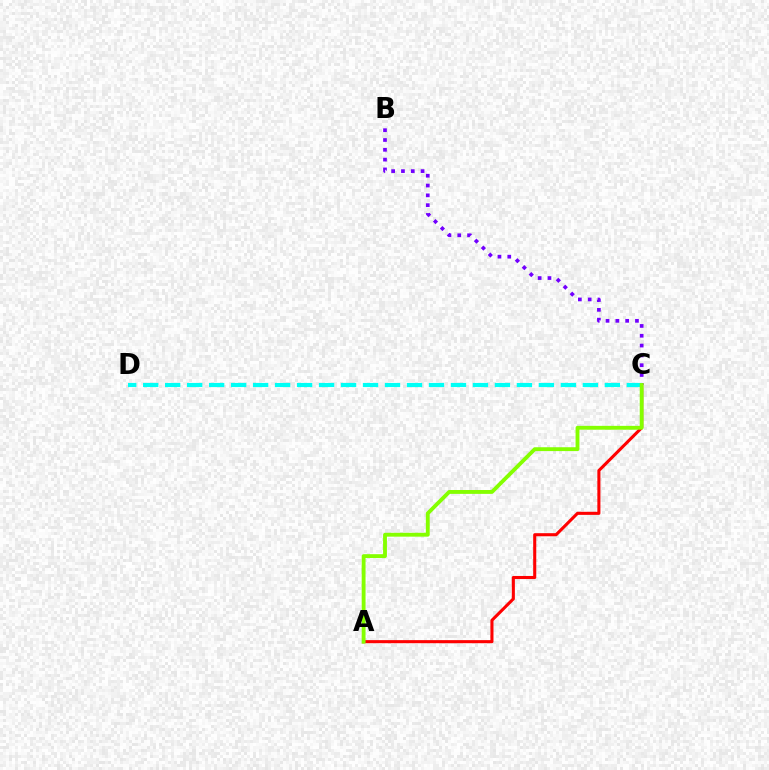{('B', 'C'): [{'color': '#7200ff', 'line_style': 'dotted', 'thickness': 2.67}], ('A', 'C'): [{'color': '#ff0000', 'line_style': 'solid', 'thickness': 2.21}, {'color': '#84ff00', 'line_style': 'solid', 'thickness': 2.78}], ('C', 'D'): [{'color': '#00fff6', 'line_style': 'dashed', 'thickness': 2.99}]}